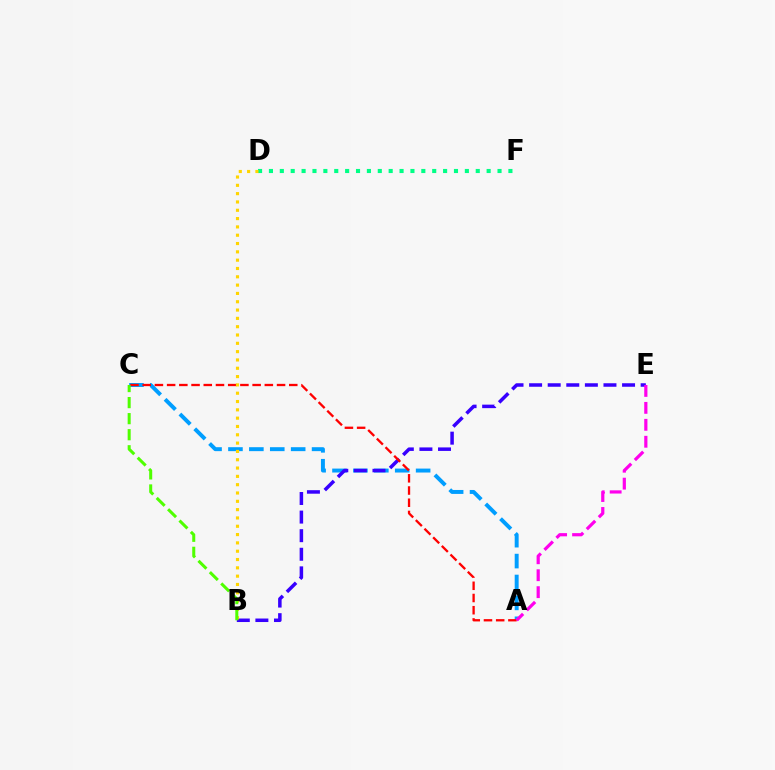{('A', 'C'): [{'color': '#009eff', 'line_style': 'dashed', 'thickness': 2.84}, {'color': '#ff0000', 'line_style': 'dashed', 'thickness': 1.66}], ('D', 'F'): [{'color': '#00ff86', 'line_style': 'dotted', 'thickness': 2.96}], ('B', 'E'): [{'color': '#3700ff', 'line_style': 'dashed', 'thickness': 2.53}], ('A', 'E'): [{'color': '#ff00ed', 'line_style': 'dashed', 'thickness': 2.3}], ('B', 'D'): [{'color': '#ffd500', 'line_style': 'dotted', 'thickness': 2.26}], ('B', 'C'): [{'color': '#4fff00', 'line_style': 'dashed', 'thickness': 2.18}]}